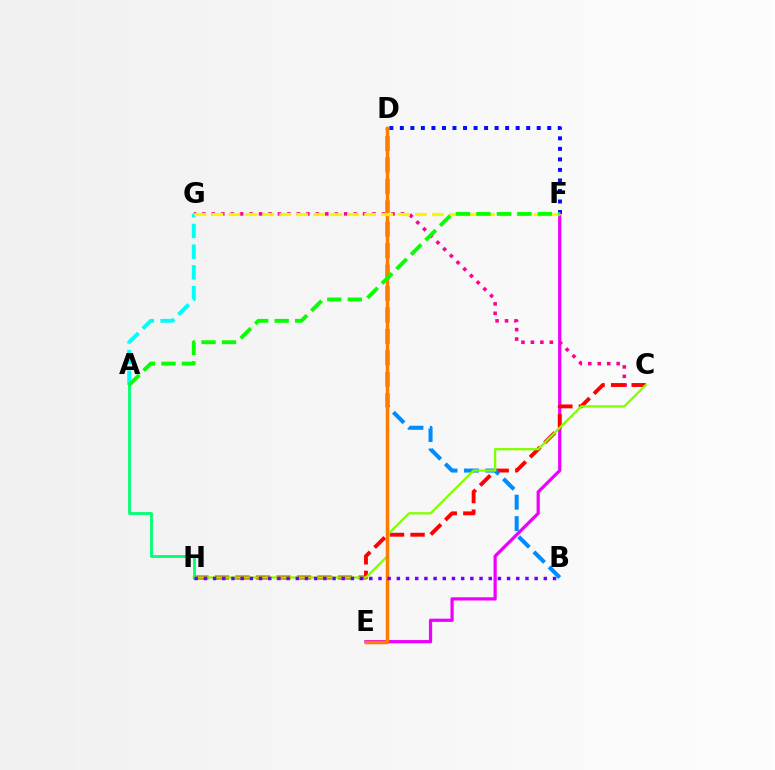{('E', 'F'): [{'color': '#ee00ff', 'line_style': 'solid', 'thickness': 2.32}], ('C', 'G'): [{'color': '#ff0094', 'line_style': 'dotted', 'thickness': 2.57}], ('C', 'H'): [{'color': '#ff0000', 'line_style': 'dashed', 'thickness': 2.79}, {'color': '#84ff00', 'line_style': 'solid', 'thickness': 1.65}], ('D', 'F'): [{'color': '#0010ff', 'line_style': 'dotted', 'thickness': 2.86}], ('A', 'G'): [{'color': '#00fff6', 'line_style': 'dashed', 'thickness': 2.81}], ('B', 'D'): [{'color': '#008cff', 'line_style': 'dashed', 'thickness': 2.91}], ('A', 'H'): [{'color': '#00ff74', 'line_style': 'solid', 'thickness': 2.02}], ('D', 'E'): [{'color': '#ff7c00', 'line_style': 'solid', 'thickness': 2.52}], ('B', 'H'): [{'color': '#7200ff', 'line_style': 'dotted', 'thickness': 2.5}], ('F', 'G'): [{'color': '#fcf500', 'line_style': 'dashed', 'thickness': 2.31}], ('A', 'F'): [{'color': '#08ff00', 'line_style': 'dashed', 'thickness': 2.78}]}